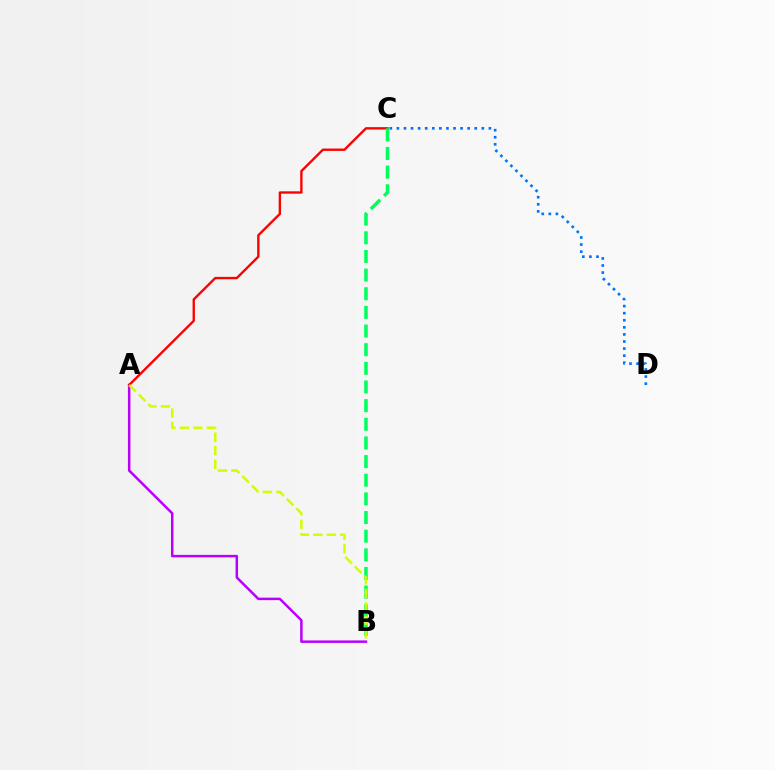{('A', 'B'): [{'color': '#b900ff', 'line_style': 'solid', 'thickness': 1.79}, {'color': '#d1ff00', 'line_style': 'dashed', 'thickness': 1.83}], ('A', 'C'): [{'color': '#ff0000', 'line_style': 'solid', 'thickness': 1.71}], ('B', 'C'): [{'color': '#00ff5c', 'line_style': 'dashed', 'thickness': 2.53}], ('C', 'D'): [{'color': '#0074ff', 'line_style': 'dotted', 'thickness': 1.92}]}